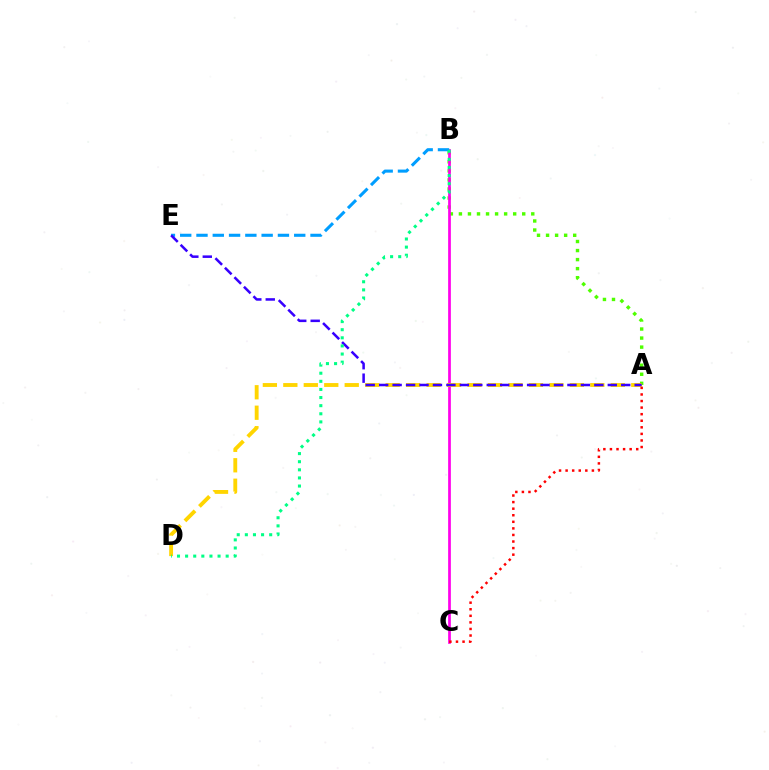{('A', 'B'): [{'color': '#4fff00', 'line_style': 'dotted', 'thickness': 2.46}], ('B', 'C'): [{'color': '#ff00ed', 'line_style': 'solid', 'thickness': 1.96}], ('B', 'E'): [{'color': '#009eff', 'line_style': 'dashed', 'thickness': 2.21}], ('A', 'D'): [{'color': '#ffd500', 'line_style': 'dashed', 'thickness': 2.78}], ('A', 'E'): [{'color': '#3700ff', 'line_style': 'dashed', 'thickness': 1.83}], ('B', 'D'): [{'color': '#00ff86', 'line_style': 'dotted', 'thickness': 2.2}], ('A', 'C'): [{'color': '#ff0000', 'line_style': 'dotted', 'thickness': 1.79}]}